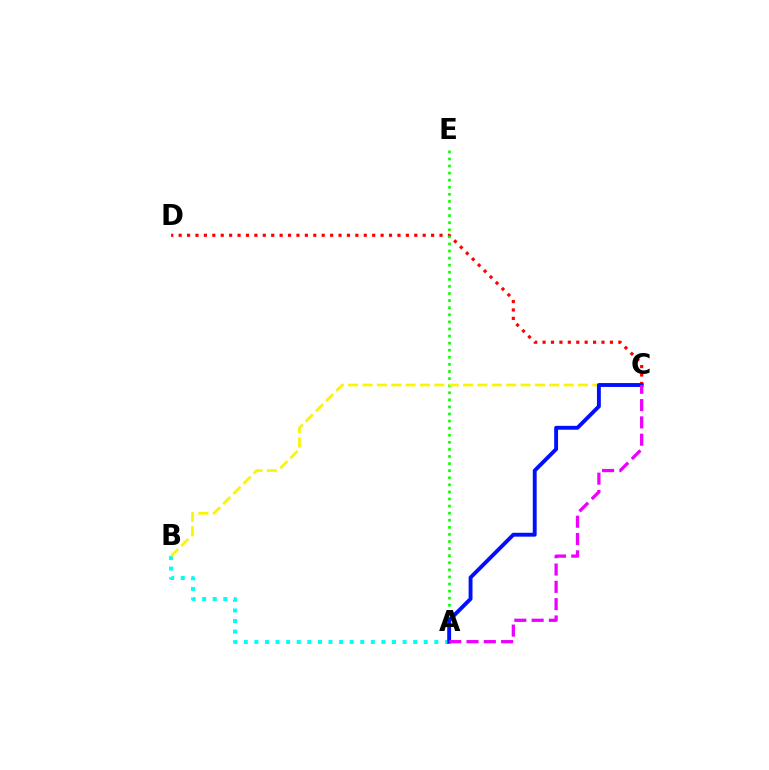{('A', 'B'): [{'color': '#00fff6', 'line_style': 'dotted', 'thickness': 2.88}], ('C', 'D'): [{'color': '#ff0000', 'line_style': 'dotted', 'thickness': 2.29}], ('A', 'E'): [{'color': '#08ff00', 'line_style': 'dotted', 'thickness': 1.93}], ('B', 'C'): [{'color': '#fcf500', 'line_style': 'dashed', 'thickness': 1.95}], ('A', 'C'): [{'color': '#0010ff', 'line_style': 'solid', 'thickness': 2.8}, {'color': '#ee00ff', 'line_style': 'dashed', 'thickness': 2.35}]}